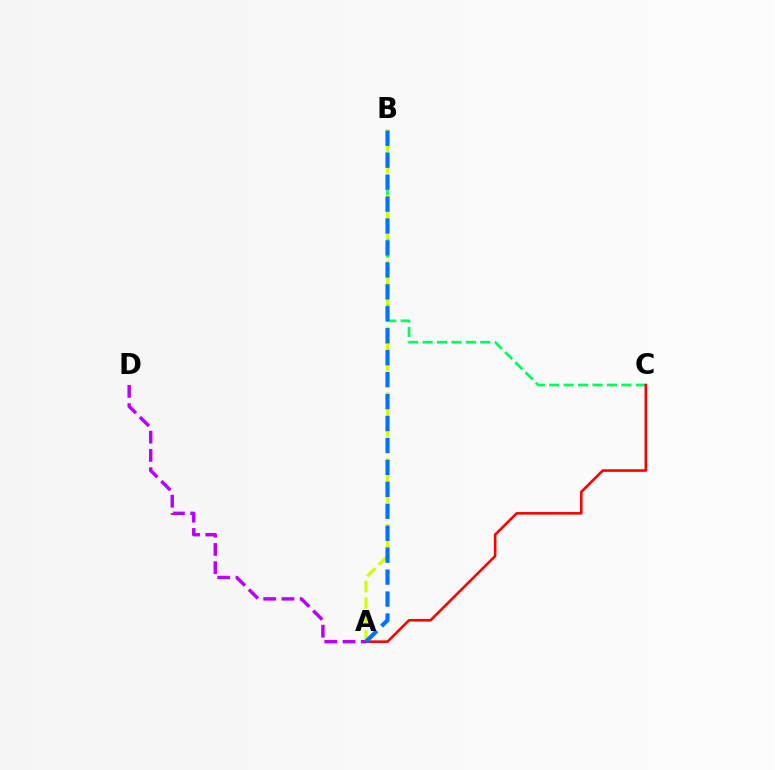{('B', 'C'): [{'color': '#00ff5c', 'line_style': 'dashed', 'thickness': 1.96}], ('A', 'B'): [{'color': '#d1ff00', 'line_style': 'dashed', 'thickness': 2.24}, {'color': '#0074ff', 'line_style': 'dashed', 'thickness': 2.98}], ('A', 'C'): [{'color': '#ff0000', 'line_style': 'solid', 'thickness': 1.87}], ('A', 'D'): [{'color': '#b900ff', 'line_style': 'dashed', 'thickness': 2.48}]}